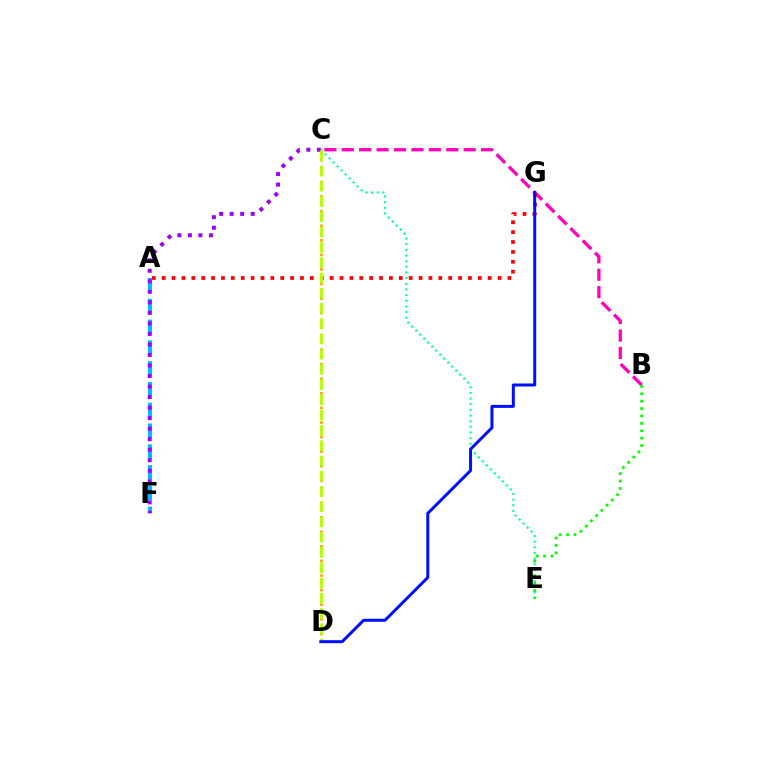{('A', 'F'): [{'color': '#00b5ff', 'line_style': 'dashed', 'thickness': 2.82}], ('C', 'D'): [{'color': '#ffa500', 'line_style': 'dotted', 'thickness': 1.98}, {'color': '#b3ff00', 'line_style': 'dashed', 'thickness': 2.07}], ('C', 'F'): [{'color': '#9b00ff', 'line_style': 'dotted', 'thickness': 2.86}], ('C', 'E'): [{'color': '#00ff9d', 'line_style': 'dotted', 'thickness': 1.54}], ('B', 'C'): [{'color': '#ff00bd', 'line_style': 'dashed', 'thickness': 2.37}], ('B', 'E'): [{'color': '#08ff00', 'line_style': 'dotted', 'thickness': 2.01}], ('A', 'G'): [{'color': '#ff0000', 'line_style': 'dotted', 'thickness': 2.68}], ('D', 'G'): [{'color': '#0010ff', 'line_style': 'solid', 'thickness': 2.16}]}